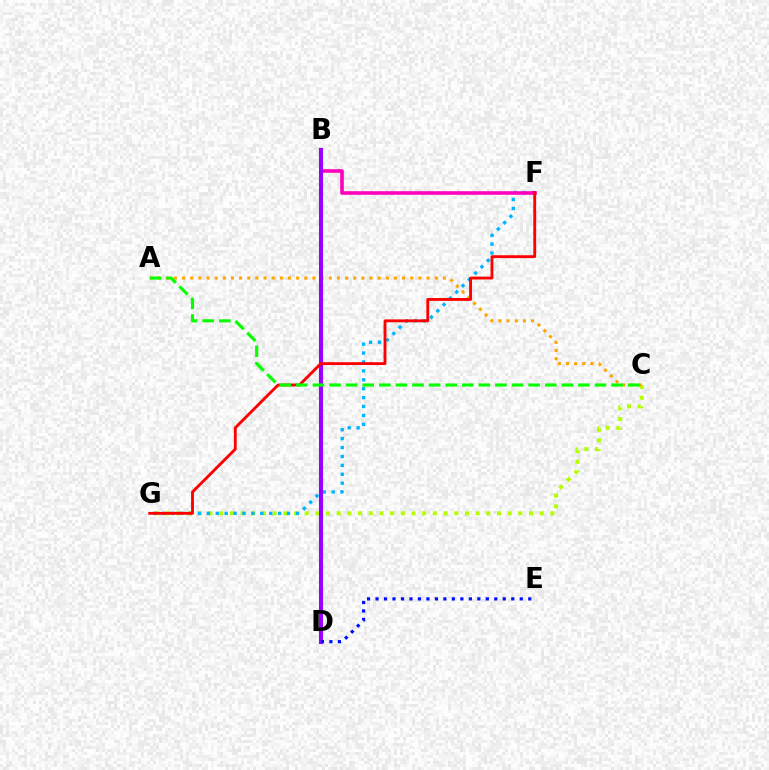{('B', 'D'): [{'color': '#00ff9d', 'line_style': 'dashed', 'thickness': 1.76}, {'color': '#9b00ff', 'line_style': 'solid', 'thickness': 2.93}], ('C', 'G'): [{'color': '#b3ff00', 'line_style': 'dotted', 'thickness': 2.9}], ('F', 'G'): [{'color': '#00b5ff', 'line_style': 'dotted', 'thickness': 2.42}, {'color': '#ff0000', 'line_style': 'solid', 'thickness': 2.06}], ('B', 'F'): [{'color': '#ff00bd', 'line_style': 'solid', 'thickness': 2.6}], ('A', 'C'): [{'color': '#ffa500', 'line_style': 'dotted', 'thickness': 2.21}, {'color': '#08ff00', 'line_style': 'dashed', 'thickness': 2.25}], ('D', 'E'): [{'color': '#0010ff', 'line_style': 'dotted', 'thickness': 2.31}]}